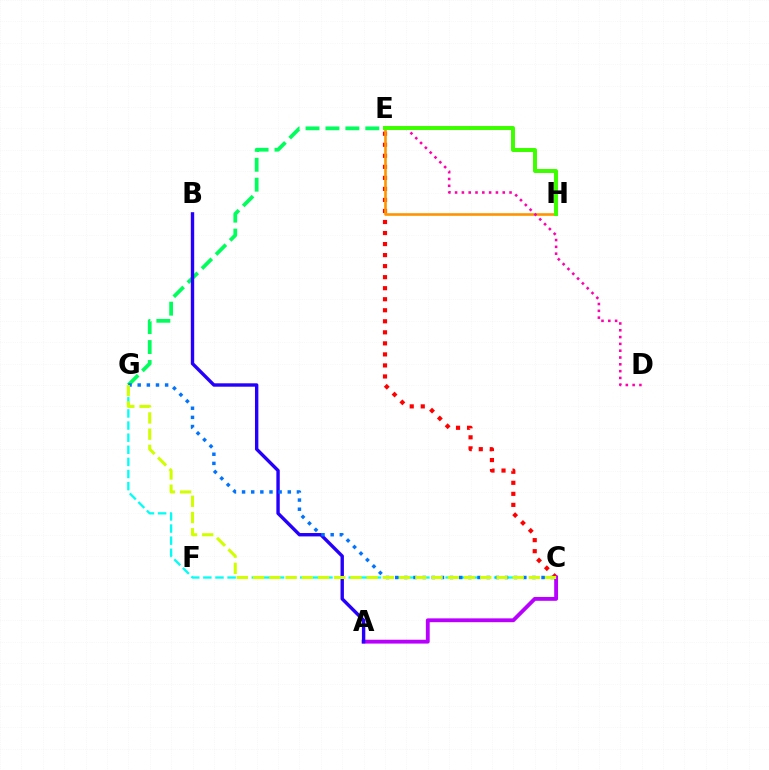{('C', 'E'): [{'color': '#ff0000', 'line_style': 'dotted', 'thickness': 3.0}], ('E', 'H'): [{'color': '#ff9400', 'line_style': 'solid', 'thickness': 1.88}, {'color': '#3dff00', 'line_style': 'solid', 'thickness': 2.88}], ('C', 'G'): [{'color': '#00fff6', 'line_style': 'dashed', 'thickness': 1.65}, {'color': '#0074ff', 'line_style': 'dotted', 'thickness': 2.48}, {'color': '#d1ff00', 'line_style': 'dashed', 'thickness': 2.2}], ('D', 'E'): [{'color': '#ff00ac', 'line_style': 'dotted', 'thickness': 1.85}], ('E', 'G'): [{'color': '#00ff5c', 'line_style': 'dashed', 'thickness': 2.71}], ('A', 'C'): [{'color': '#b900ff', 'line_style': 'solid', 'thickness': 2.76}], ('A', 'B'): [{'color': '#2500ff', 'line_style': 'solid', 'thickness': 2.44}]}